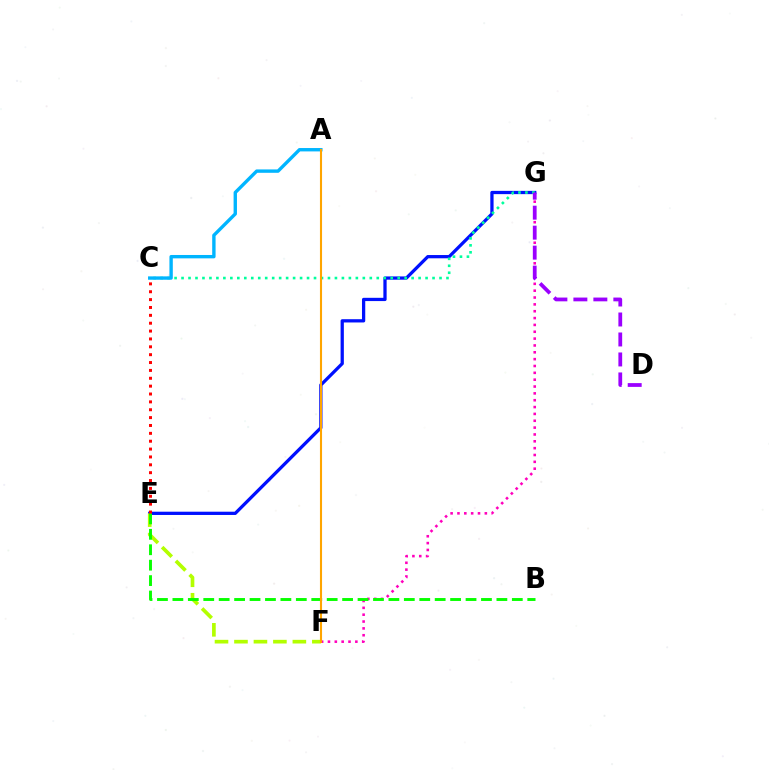{('E', 'G'): [{'color': '#0010ff', 'line_style': 'solid', 'thickness': 2.35}], ('E', 'F'): [{'color': '#b3ff00', 'line_style': 'dashed', 'thickness': 2.64}], ('F', 'G'): [{'color': '#ff00bd', 'line_style': 'dotted', 'thickness': 1.86}], ('C', 'G'): [{'color': '#00ff9d', 'line_style': 'dotted', 'thickness': 1.89}], ('B', 'E'): [{'color': '#08ff00', 'line_style': 'dashed', 'thickness': 2.1}], ('A', 'C'): [{'color': '#00b5ff', 'line_style': 'solid', 'thickness': 2.43}], ('D', 'G'): [{'color': '#9b00ff', 'line_style': 'dashed', 'thickness': 2.71}], ('A', 'F'): [{'color': '#ffa500', 'line_style': 'solid', 'thickness': 1.51}], ('C', 'E'): [{'color': '#ff0000', 'line_style': 'dotted', 'thickness': 2.14}]}